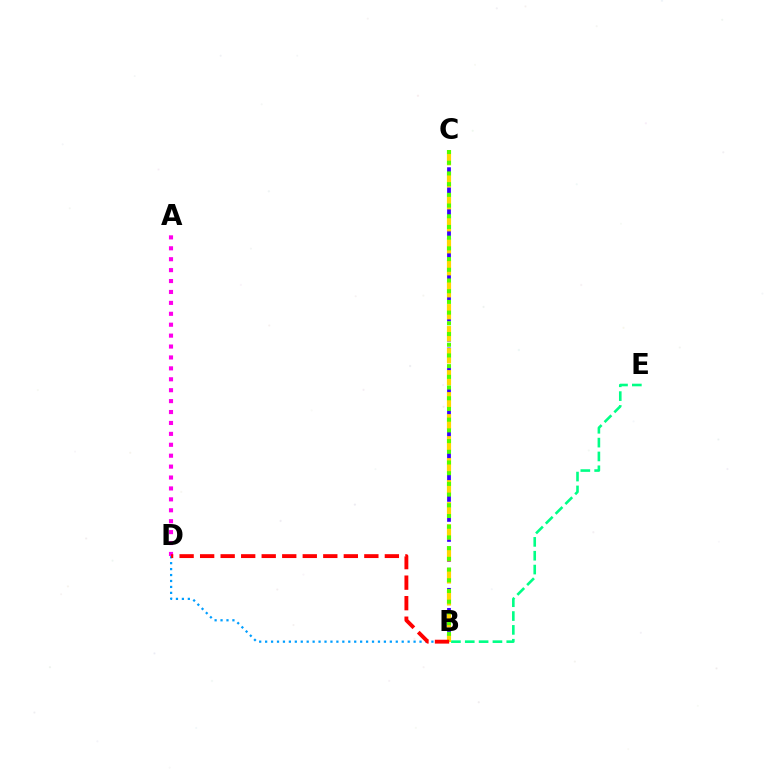{('B', 'C'): [{'color': '#3700ff', 'line_style': 'dashed', 'thickness': 2.72}, {'color': '#ffd500', 'line_style': 'dashed', 'thickness': 2.99}, {'color': '#4fff00', 'line_style': 'dotted', 'thickness': 2.91}], ('B', 'E'): [{'color': '#00ff86', 'line_style': 'dashed', 'thickness': 1.88}], ('A', 'D'): [{'color': '#ff00ed', 'line_style': 'dotted', 'thickness': 2.97}], ('B', 'D'): [{'color': '#009eff', 'line_style': 'dotted', 'thickness': 1.61}, {'color': '#ff0000', 'line_style': 'dashed', 'thickness': 2.79}]}